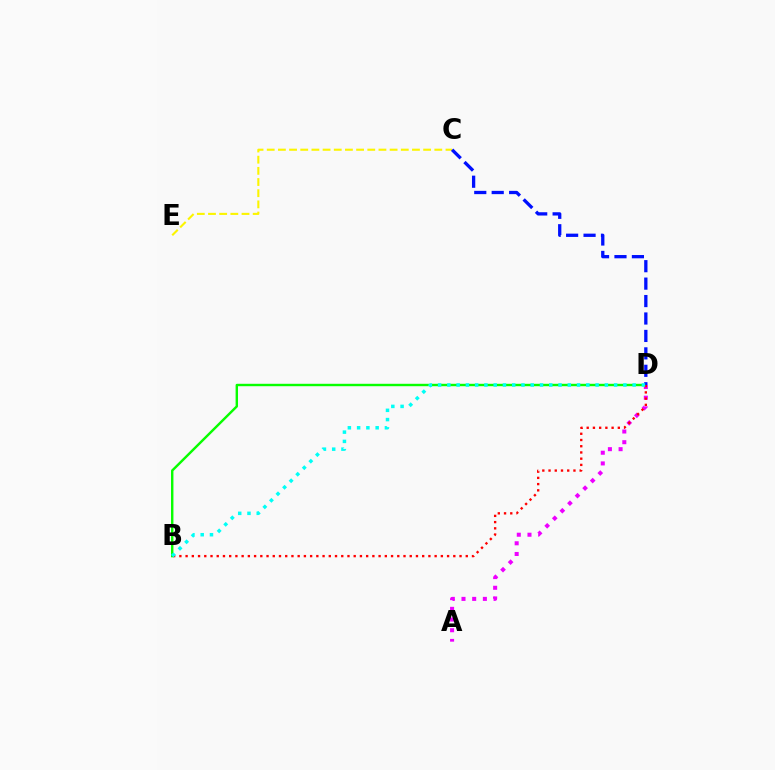{('A', 'D'): [{'color': '#ee00ff', 'line_style': 'dotted', 'thickness': 2.9}], ('B', 'D'): [{'color': '#08ff00', 'line_style': 'solid', 'thickness': 1.74}, {'color': '#ff0000', 'line_style': 'dotted', 'thickness': 1.69}, {'color': '#00fff6', 'line_style': 'dotted', 'thickness': 2.52}], ('C', 'E'): [{'color': '#fcf500', 'line_style': 'dashed', 'thickness': 1.52}], ('C', 'D'): [{'color': '#0010ff', 'line_style': 'dashed', 'thickness': 2.37}]}